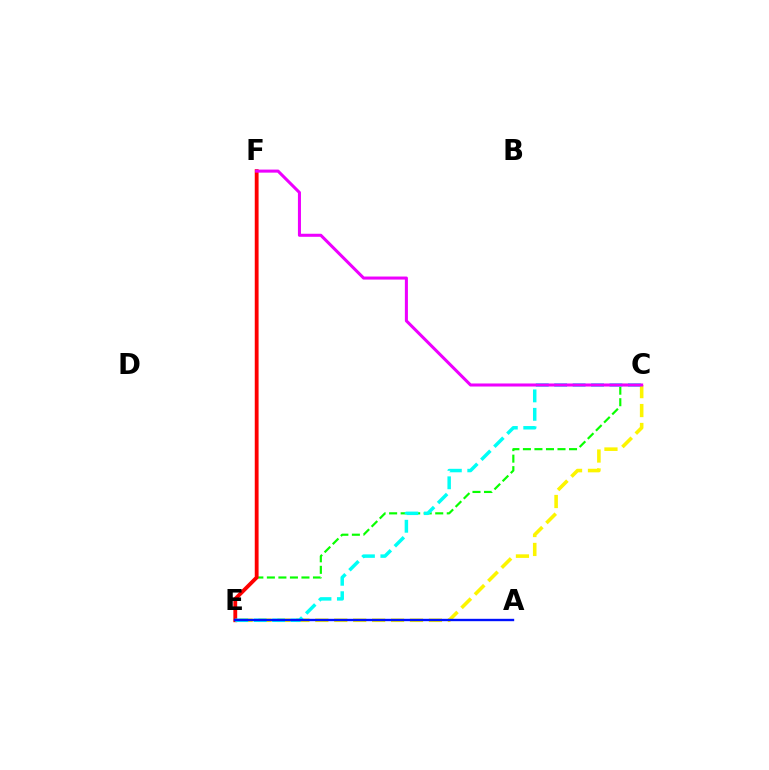{('C', 'E'): [{'color': '#08ff00', 'line_style': 'dashed', 'thickness': 1.57}, {'color': '#fcf500', 'line_style': 'dashed', 'thickness': 2.57}, {'color': '#00fff6', 'line_style': 'dashed', 'thickness': 2.5}], ('E', 'F'): [{'color': '#ff0000', 'line_style': 'solid', 'thickness': 2.76}], ('C', 'F'): [{'color': '#ee00ff', 'line_style': 'solid', 'thickness': 2.19}], ('A', 'E'): [{'color': '#0010ff', 'line_style': 'solid', 'thickness': 1.71}]}